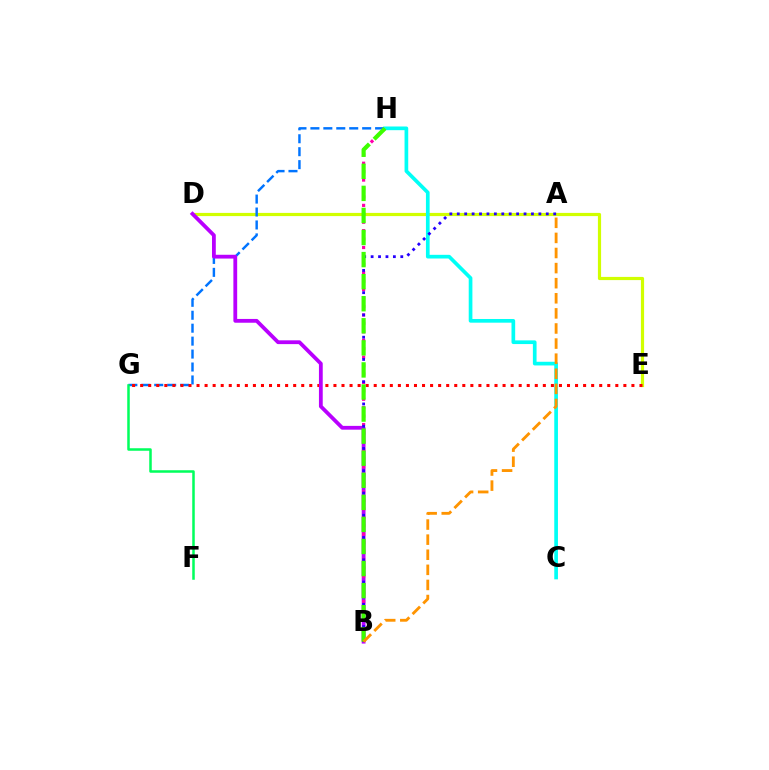{('D', 'E'): [{'color': '#d1ff00', 'line_style': 'solid', 'thickness': 2.3}], ('G', 'H'): [{'color': '#0074ff', 'line_style': 'dashed', 'thickness': 1.76}], ('E', 'G'): [{'color': '#ff0000', 'line_style': 'dotted', 'thickness': 2.19}], ('B', 'D'): [{'color': '#b900ff', 'line_style': 'solid', 'thickness': 2.73}], ('B', 'H'): [{'color': '#ff00ac', 'line_style': 'dotted', 'thickness': 2.29}, {'color': '#3dff00', 'line_style': 'dashed', 'thickness': 3.0}], ('C', 'H'): [{'color': '#00fff6', 'line_style': 'solid', 'thickness': 2.65}], ('A', 'B'): [{'color': '#2500ff', 'line_style': 'dotted', 'thickness': 2.02}, {'color': '#ff9400', 'line_style': 'dashed', 'thickness': 2.05}], ('F', 'G'): [{'color': '#00ff5c', 'line_style': 'solid', 'thickness': 1.81}]}